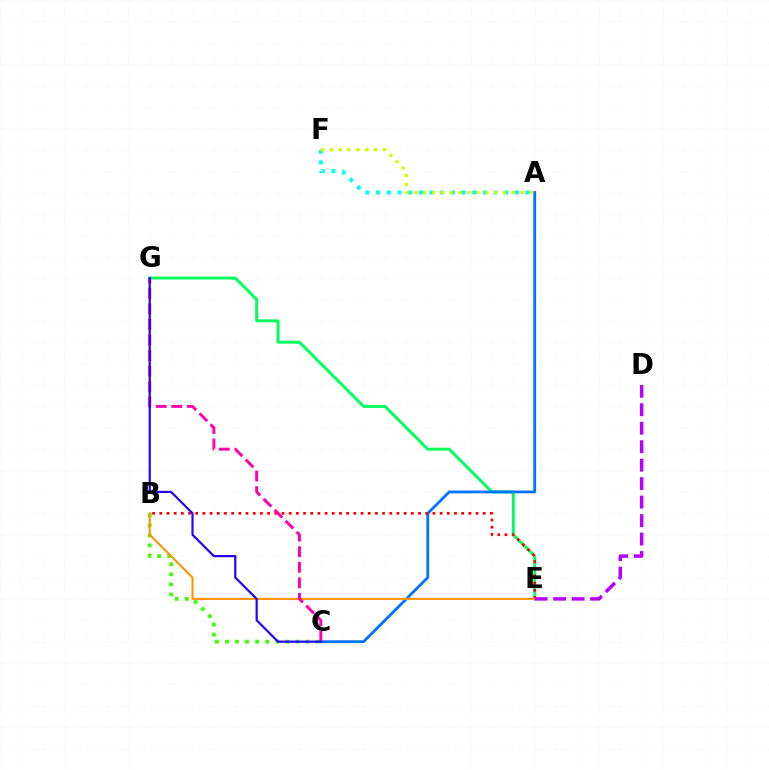{('A', 'F'): [{'color': '#00fff6', 'line_style': 'dotted', 'thickness': 2.9}, {'color': '#d1ff00', 'line_style': 'dotted', 'thickness': 2.4}], ('E', 'G'): [{'color': '#00ff5c', 'line_style': 'solid', 'thickness': 2.12}], ('B', 'C'): [{'color': '#3dff00', 'line_style': 'dotted', 'thickness': 2.73}], ('A', 'C'): [{'color': '#0074ff', 'line_style': 'solid', 'thickness': 2.02}], ('B', 'E'): [{'color': '#ff0000', 'line_style': 'dotted', 'thickness': 1.95}, {'color': '#ff9400', 'line_style': 'solid', 'thickness': 1.53}], ('C', 'G'): [{'color': '#ff00ac', 'line_style': 'dashed', 'thickness': 2.11}, {'color': '#2500ff', 'line_style': 'solid', 'thickness': 1.57}], ('D', 'E'): [{'color': '#b900ff', 'line_style': 'dashed', 'thickness': 2.51}]}